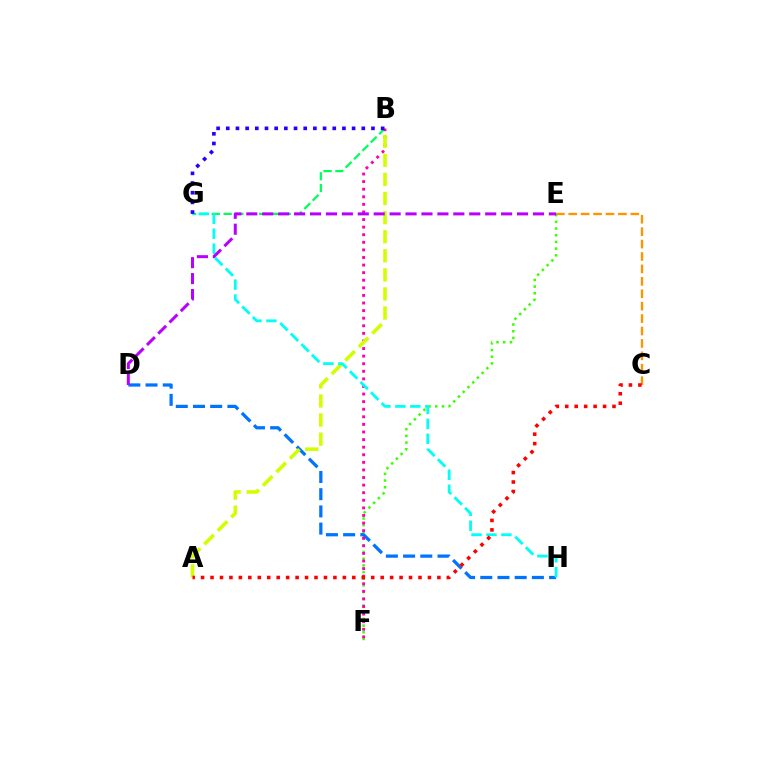{('C', 'E'): [{'color': '#ff9400', 'line_style': 'dashed', 'thickness': 1.69}], ('E', 'F'): [{'color': '#3dff00', 'line_style': 'dotted', 'thickness': 1.82}], ('B', 'G'): [{'color': '#00ff5c', 'line_style': 'dashed', 'thickness': 1.61}, {'color': '#2500ff', 'line_style': 'dotted', 'thickness': 2.63}], ('D', 'H'): [{'color': '#0074ff', 'line_style': 'dashed', 'thickness': 2.34}], ('B', 'F'): [{'color': '#ff00ac', 'line_style': 'dotted', 'thickness': 2.06}], ('A', 'B'): [{'color': '#d1ff00', 'line_style': 'dashed', 'thickness': 2.59}], ('G', 'H'): [{'color': '#00fff6', 'line_style': 'dashed', 'thickness': 2.03}], ('A', 'C'): [{'color': '#ff0000', 'line_style': 'dotted', 'thickness': 2.57}], ('D', 'E'): [{'color': '#b900ff', 'line_style': 'dashed', 'thickness': 2.16}]}